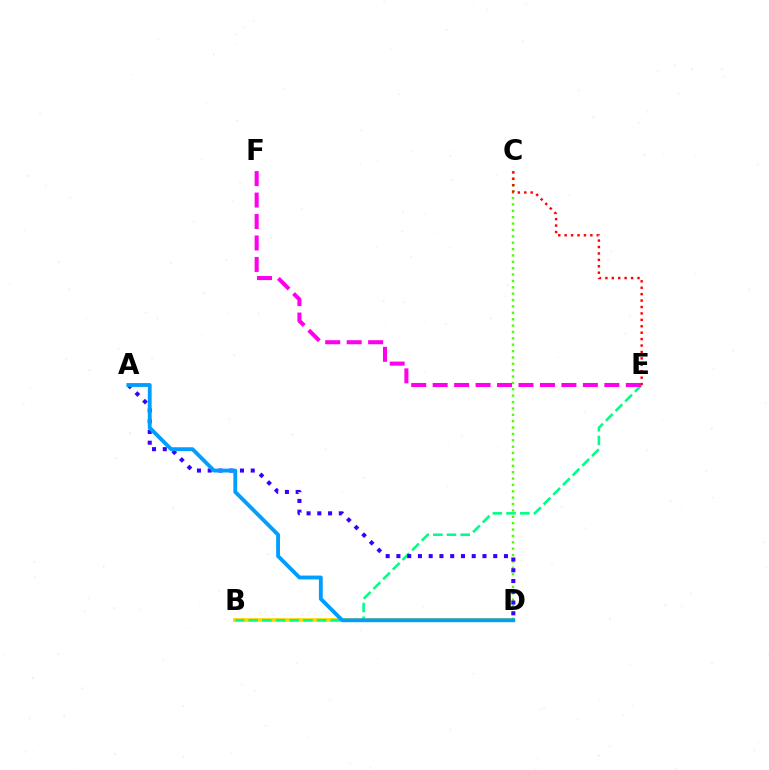{('B', 'D'): [{'color': '#ffd500', 'line_style': 'solid', 'thickness': 2.7}], ('B', 'E'): [{'color': '#00ff86', 'line_style': 'dashed', 'thickness': 1.86}], ('C', 'D'): [{'color': '#4fff00', 'line_style': 'dotted', 'thickness': 1.73}], ('E', 'F'): [{'color': '#ff00ed', 'line_style': 'dashed', 'thickness': 2.92}], ('A', 'D'): [{'color': '#3700ff', 'line_style': 'dotted', 'thickness': 2.92}, {'color': '#009eff', 'line_style': 'solid', 'thickness': 2.76}], ('C', 'E'): [{'color': '#ff0000', 'line_style': 'dotted', 'thickness': 1.75}]}